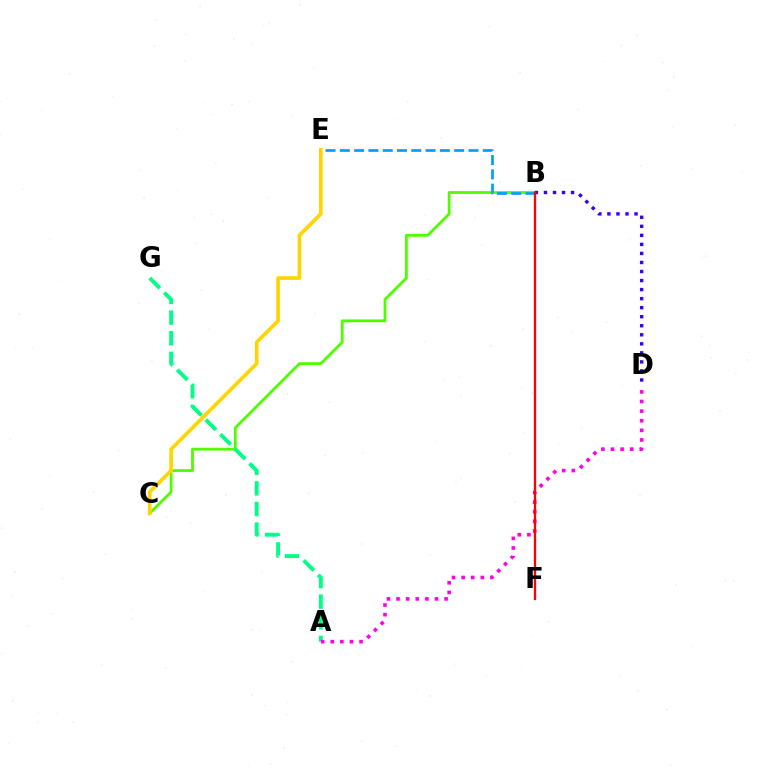{('B', 'C'): [{'color': '#4fff00', 'line_style': 'solid', 'thickness': 2.02}], ('A', 'G'): [{'color': '#00ff86', 'line_style': 'dashed', 'thickness': 2.8}], ('A', 'D'): [{'color': '#ff00ed', 'line_style': 'dotted', 'thickness': 2.61}], ('B', 'E'): [{'color': '#009eff', 'line_style': 'dashed', 'thickness': 1.94}], ('C', 'E'): [{'color': '#ffd500', 'line_style': 'solid', 'thickness': 2.64}], ('B', 'D'): [{'color': '#3700ff', 'line_style': 'dotted', 'thickness': 2.46}], ('B', 'F'): [{'color': '#ff0000', 'line_style': 'solid', 'thickness': 1.66}]}